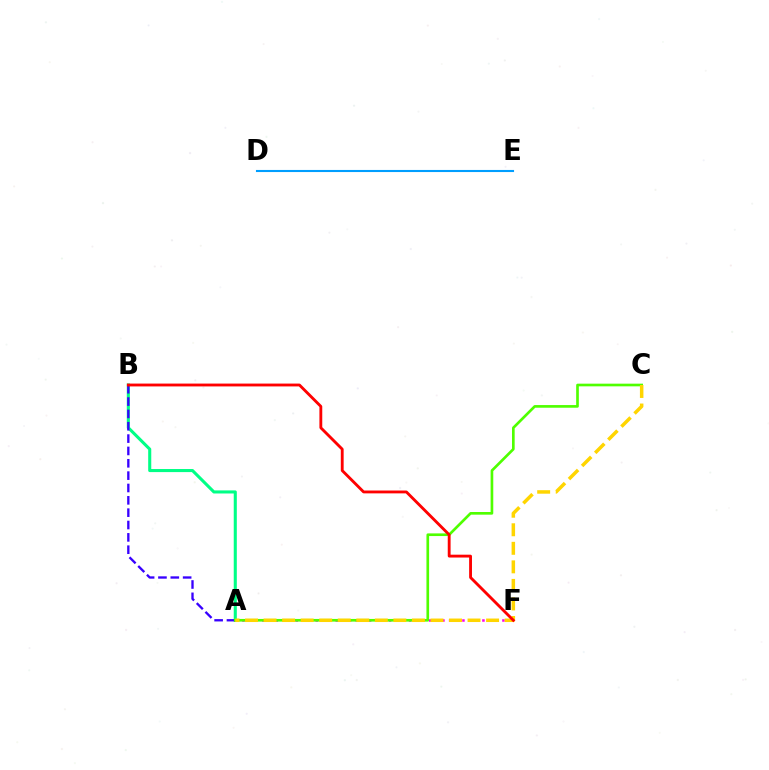{('D', 'E'): [{'color': '#009eff', 'line_style': 'solid', 'thickness': 1.51}], ('A', 'B'): [{'color': '#00ff86', 'line_style': 'solid', 'thickness': 2.22}, {'color': '#3700ff', 'line_style': 'dashed', 'thickness': 1.68}], ('A', 'F'): [{'color': '#ff00ed', 'line_style': 'dotted', 'thickness': 1.81}], ('A', 'C'): [{'color': '#4fff00', 'line_style': 'solid', 'thickness': 1.92}, {'color': '#ffd500', 'line_style': 'dashed', 'thickness': 2.52}], ('B', 'F'): [{'color': '#ff0000', 'line_style': 'solid', 'thickness': 2.05}]}